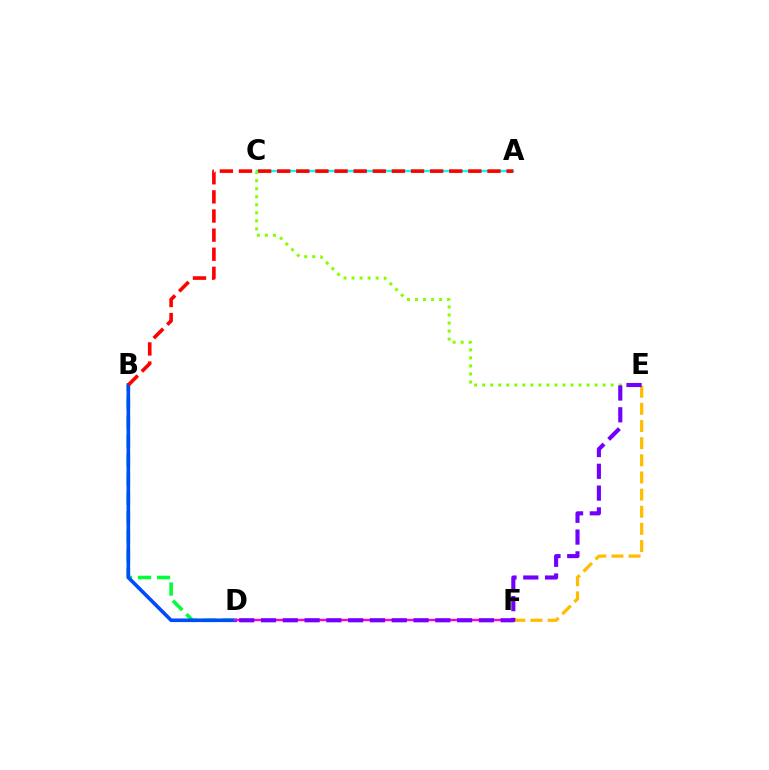{('B', 'D'): [{'color': '#00ff39', 'line_style': 'dashed', 'thickness': 2.59}, {'color': '#004bff', 'line_style': 'solid', 'thickness': 2.6}], ('E', 'F'): [{'color': '#ffbd00', 'line_style': 'dashed', 'thickness': 2.33}], ('A', 'C'): [{'color': '#00fff6', 'line_style': 'solid', 'thickness': 1.69}], ('A', 'B'): [{'color': '#ff0000', 'line_style': 'dashed', 'thickness': 2.6}], ('D', 'F'): [{'color': '#ff00cf', 'line_style': 'solid', 'thickness': 1.7}], ('C', 'E'): [{'color': '#84ff00', 'line_style': 'dotted', 'thickness': 2.18}], ('D', 'E'): [{'color': '#7200ff', 'line_style': 'dashed', 'thickness': 2.96}]}